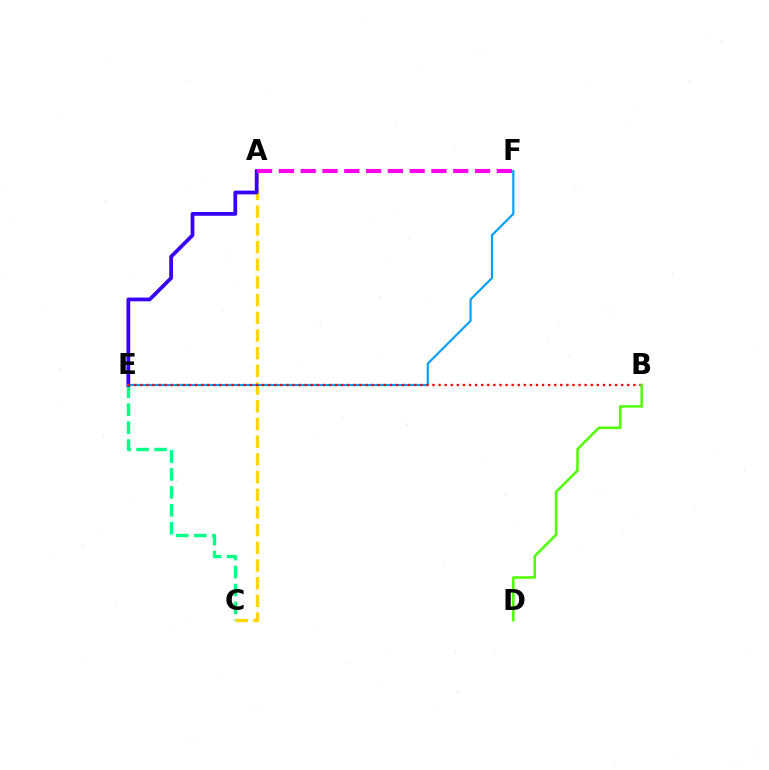{('C', 'E'): [{'color': '#00ff86', 'line_style': 'dashed', 'thickness': 2.44}], ('A', 'C'): [{'color': '#ffd500', 'line_style': 'dashed', 'thickness': 2.4}], ('A', 'E'): [{'color': '#3700ff', 'line_style': 'solid', 'thickness': 2.7}], ('A', 'F'): [{'color': '#ff00ed', 'line_style': 'dashed', 'thickness': 2.96}], ('E', 'F'): [{'color': '#009eff', 'line_style': 'solid', 'thickness': 1.54}], ('B', 'E'): [{'color': '#ff0000', 'line_style': 'dotted', 'thickness': 1.65}], ('B', 'D'): [{'color': '#4fff00', 'line_style': 'solid', 'thickness': 1.81}]}